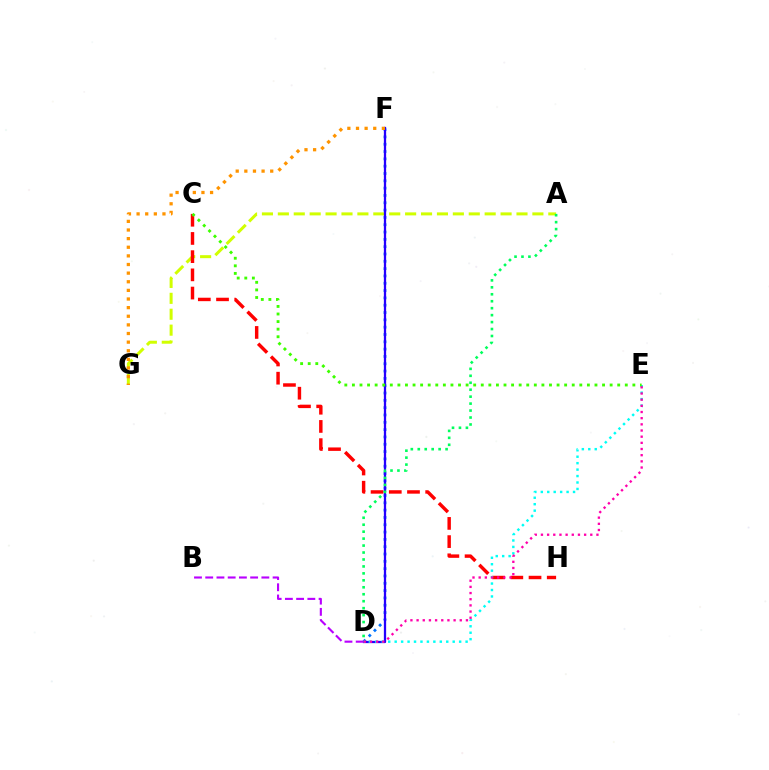{('D', 'F'): [{'color': '#0074ff', 'line_style': 'dotted', 'thickness': 1.99}, {'color': '#2500ff', 'line_style': 'solid', 'thickness': 1.64}], ('A', 'G'): [{'color': '#d1ff00', 'line_style': 'dashed', 'thickness': 2.16}], ('C', 'H'): [{'color': '#ff0000', 'line_style': 'dashed', 'thickness': 2.47}], ('D', 'E'): [{'color': '#00fff6', 'line_style': 'dotted', 'thickness': 1.75}, {'color': '#ff00ac', 'line_style': 'dotted', 'thickness': 1.68}], ('C', 'E'): [{'color': '#3dff00', 'line_style': 'dotted', 'thickness': 2.06}], ('F', 'G'): [{'color': '#ff9400', 'line_style': 'dotted', 'thickness': 2.34}], ('B', 'D'): [{'color': '#b900ff', 'line_style': 'dashed', 'thickness': 1.53}], ('A', 'D'): [{'color': '#00ff5c', 'line_style': 'dotted', 'thickness': 1.89}]}